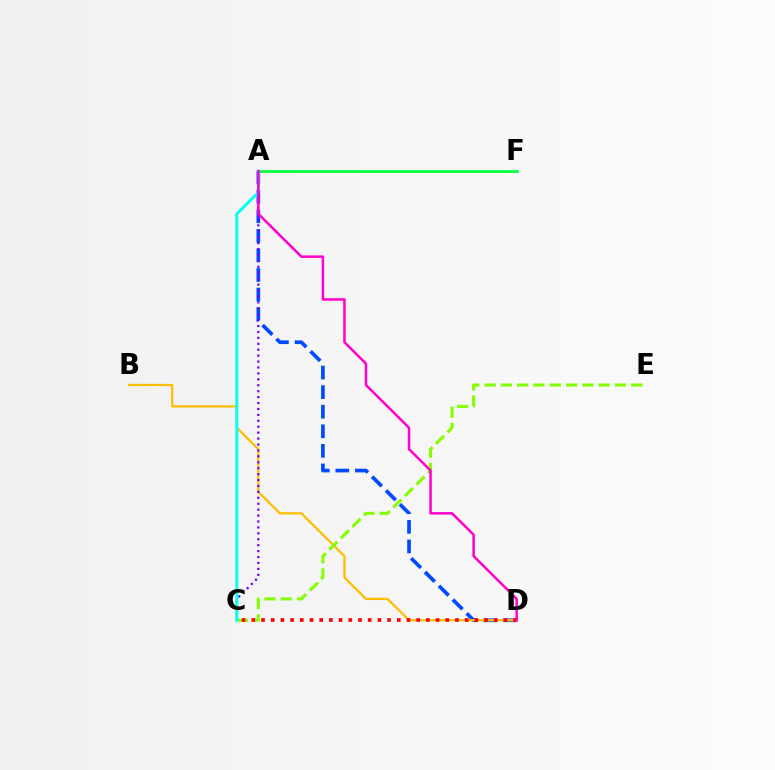{('A', 'D'): [{'color': '#004bff', 'line_style': 'dashed', 'thickness': 2.66}, {'color': '#ff00cf', 'line_style': 'solid', 'thickness': 1.8}], ('B', 'D'): [{'color': '#ffbd00', 'line_style': 'solid', 'thickness': 1.61}], ('C', 'E'): [{'color': '#84ff00', 'line_style': 'dashed', 'thickness': 2.21}], ('A', 'F'): [{'color': '#00ff39', 'line_style': 'solid', 'thickness': 1.94}], ('A', 'C'): [{'color': '#7200ff', 'line_style': 'dotted', 'thickness': 1.61}, {'color': '#00fff6', 'line_style': 'solid', 'thickness': 2.11}], ('C', 'D'): [{'color': '#ff0000', 'line_style': 'dotted', 'thickness': 2.64}]}